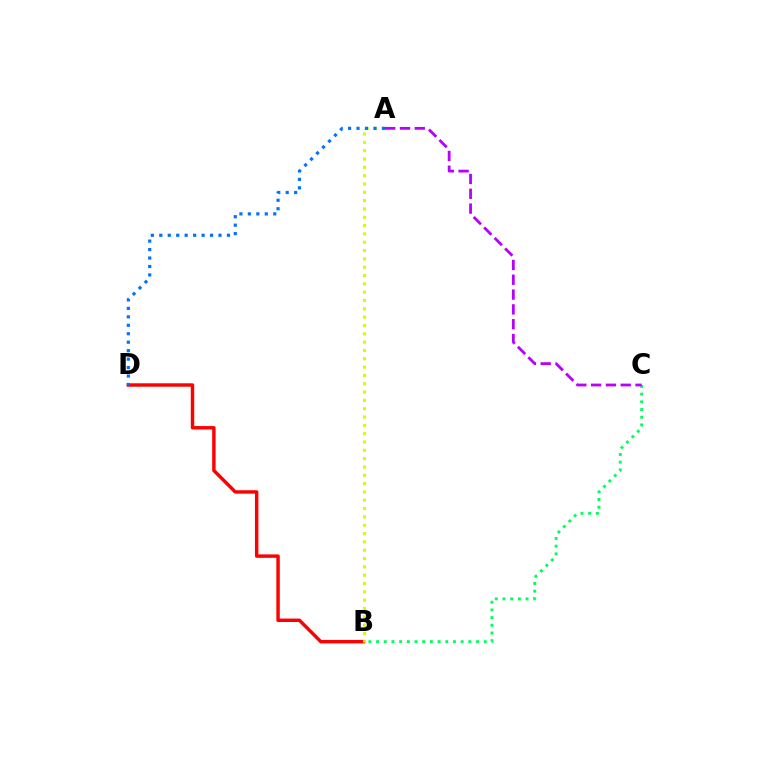{('B', 'C'): [{'color': '#00ff5c', 'line_style': 'dotted', 'thickness': 2.09}], ('B', 'D'): [{'color': '#ff0000', 'line_style': 'solid', 'thickness': 2.47}], ('A', 'B'): [{'color': '#d1ff00', 'line_style': 'dotted', 'thickness': 2.26}], ('A', 'D'): [{'color': '#0074ff', 'line_style': 'dotted', 'thickness': 2.3}], ('A', 'C'): [{'color': '#b900ff', 'line_style': 'dashed', 'thickness': 2.01}]}